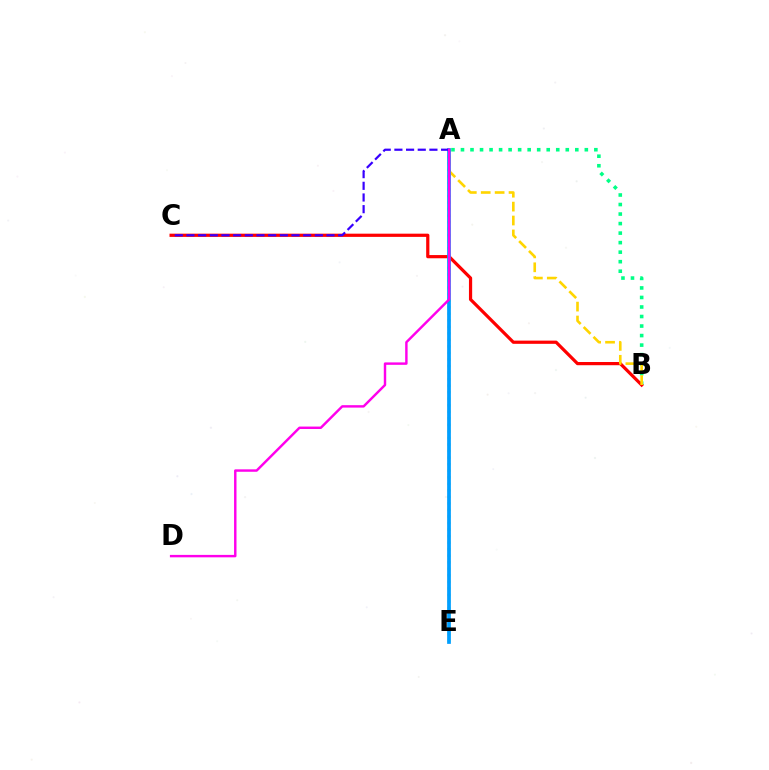{('A', 'B'): [{'color': '#00ff86', 'line_style': 'dotted', 'thickness': 2.59}, {'color': '#ffd500', 'line_style': 'dashed', 'thickness': 1.89}], ('A', 'E'): [{'color': '#4fff00', 'line_style': 'dotted', 'thickness': 1.78}, {'color': '#009eff', 'line_style': 'solid', 'thickness': 2.68}], ('B', 'C'): [{'color': '#ff0000', 'line_style': 'solid', 'thickness': 2.31}], ('A', 'C'): [{'color': '#3700ff', 'line_style': 'dashed', 'thickness': 1.59}], ('A', 'D'): [{'color': '#ff00ed', 'line_style': 'solid', 'thickness': 1.75}]}